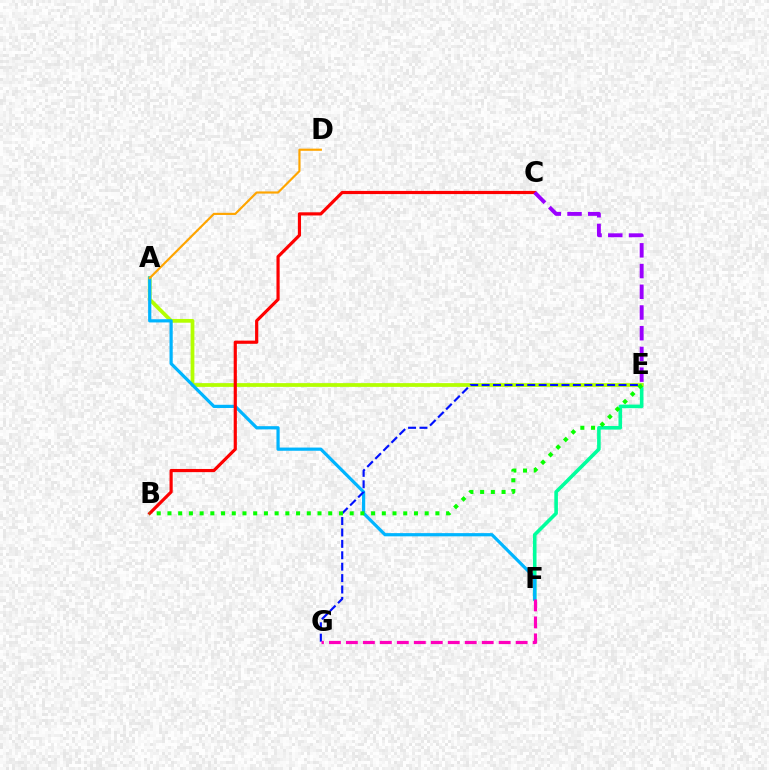{('E', 'F'): [{'color': '#00ff9d', 'line_style': 'solid', 'thickness': 2.59}], ('A', 'E'): [{'color': '#b3ff00', 'line_style': 'solid', 'thickness': 2.7}], ('A', 'F'): [{'color': '#00b5ff', 'line_style': 'solid', 'thickness': 2.31}], ('B', 'C'): [{'color': '#ff0000', 'line_style': 'solid', 'thickness': 2.28}], ('E', 'G'): [{'color': '#0010ff', 'line_style': 'dashed', 'thickness': 1.55}], ('A', 'D'): [{'color': '#ffa500', 'line_style': 'solid', 'thickness': 1.56}], ('B', 'E'): [{'color': '#08ff00', 'line_style': 'dotted', 'thickness': 2.91}], ('F', 'G'): [{'color': '#ff00bd', 'line_style': 'dashed', 'thickness': 2.31}], ('C', 'E'): [{'color': '#9b00ff', 'line_style': 'dashed', 'thickness': 2.81}]}